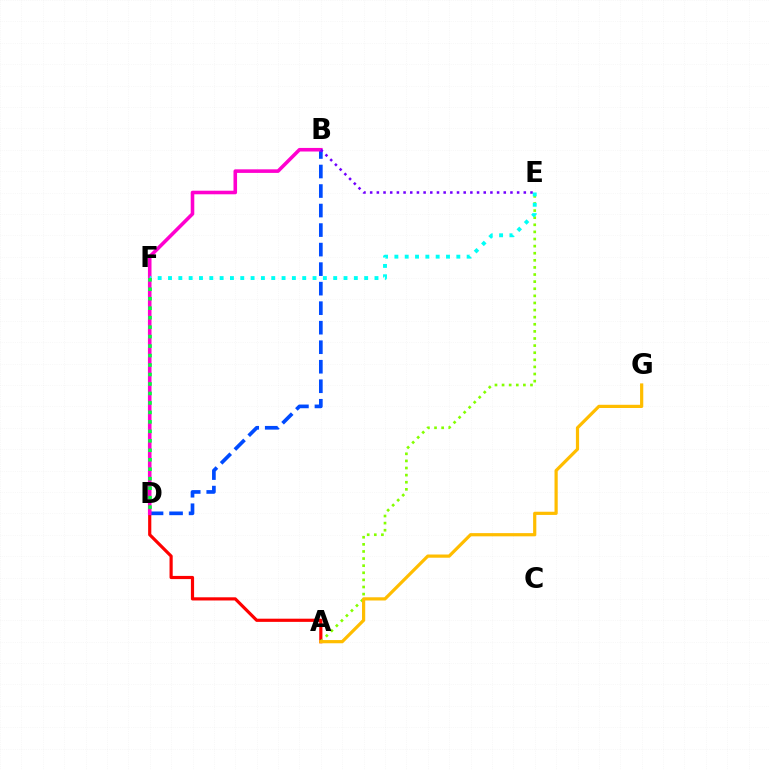{('A', 'D'): [{'color': '#ff0000', 'line_style': 'solid', 'thickness': 2.29}], ('A', 'E'): [{'color': '#84ff00', 'line_style': 'dotted', 'thickness': 1.93}], ('B', 'D'): [{'color': '#004bff', 'line_style': 'dashed', 'thickness': 2.65}, {'color': '#ff00cf', 'line_style': 'solid', 'thickness': 2.58}], ('A', 'G'): [{'color': '#ffbd00', 'line_style': 'solid', 'thickness': 2.31}], ('E', 'F'): [{'color': '#00fff6', 'line_style': 'dotted', 'thickness': 2.8}], ('D', 'F'): [{'color': '#00ff39', 'line_style': 'dotted', 'thickness': 2.57}], ('B', 'E'): [{'color': '#7200ff', 'line_style': 'dotted', 'thickness': 1.81}]}